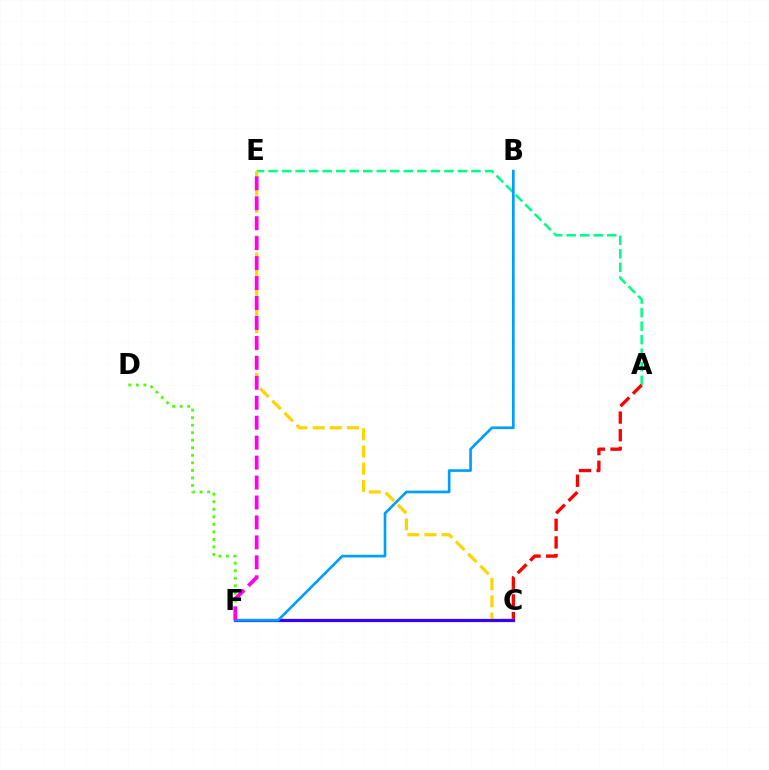{('A', 'E'): [{'color': '#00ff86', 'line_style': 'dashed', 'thickness': 1.84}], ('A', 'C'): [{'color': '#ff0000', 'line_style': 'dashed', 'thickness': 2.4}], ('C', 'E'): [{'color': '#ffd500', 'line_style': 'dashed', 'thickness': 2.33}], ('C', 'F'): [{'color': '#3700ff', 'line_style': 'solid', 'thickness': 2.3}], ('D', 'F'): [{'color': '#4fff00', 'line_style': 'dotted', 'thickness': 2.05}], ('B', 'F'): [{'color': '#009eff', 'line_style': 'solid', 'thickness': 1.92}], ('E', 'F'): [{'color': '#ff00ed', 'line_style': 'dashed', 'thickness': 2.71}]}